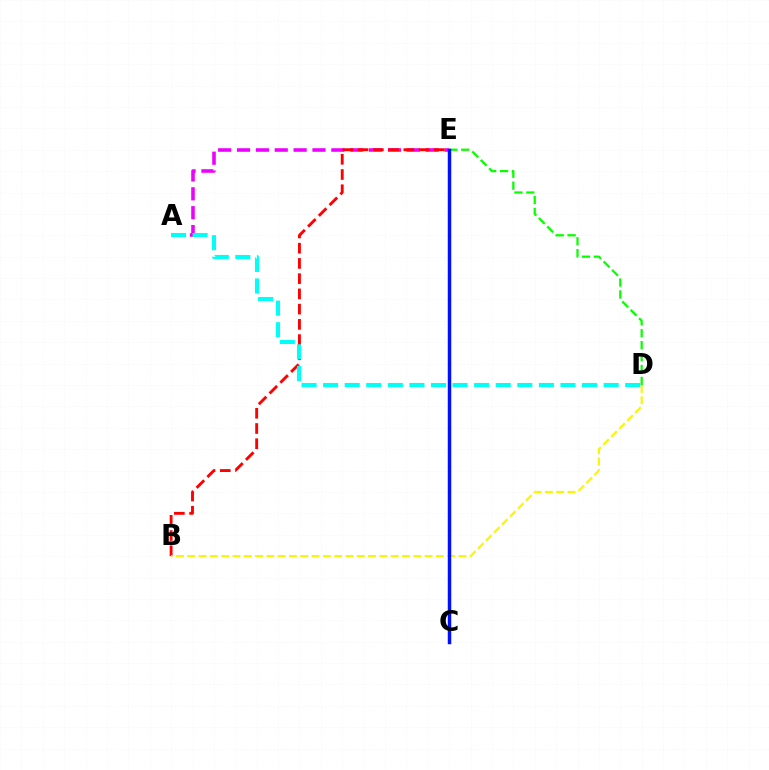{('A', 'E'): [{'color': '#ee00ff', 'line_style': 'dashed', 'thickness': 2.56}], ('B', 'E'): [{'color': '#ff0000', 'line_style': 'dashed', 'thickness': 2.07}], ('A', 'D'): [{'color': '#00fff6', 'line_style': 'dashed', 'thickness': 2.93}], ('D', 'E'): [{'color': '#08ff00', 'line_style': 'dashed', 'thickness': 1.62}], ('B', 'D'): [{'color': '#fcf500', 'line_style': 'dashed', 'thickness': 1.54}], ('C', 'E'): [{'color': '#0010ff', 'line_style': 'solid', 'thickness': 2.49}]}